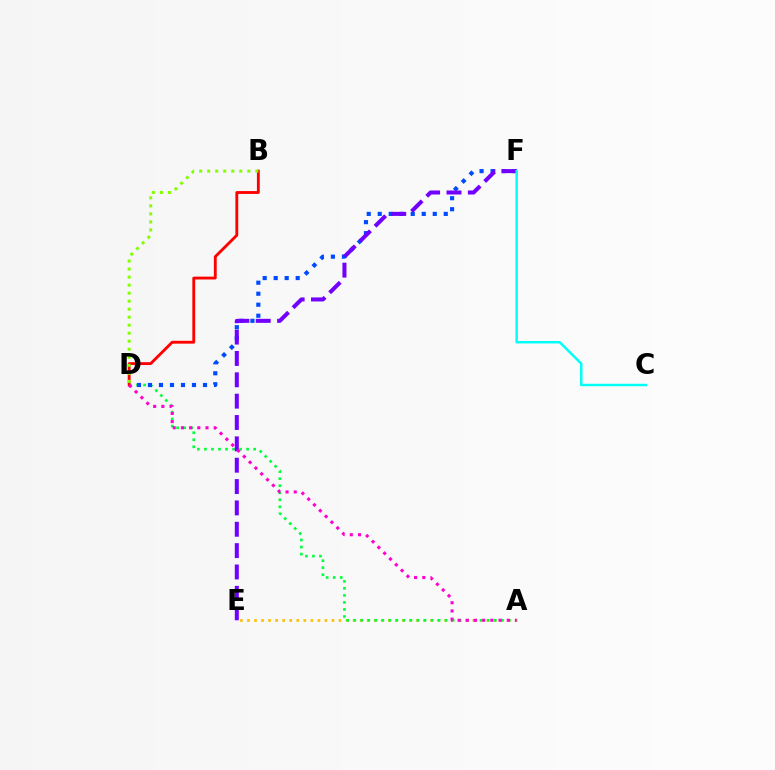{('B', 'D'): [{'color': '#ff0000', 'line_style': 'solid', 'thickness': 2.05}, {'color': '#84ff00', 'line_style': 'dotted', 'thickness': 2.18}], ('A', 'E'): [{'color': '#ffbd00', 'line_style': 'dotted', 'thickness': 1.91}], ('A', 'D'): [{'color': '#00ff39', 'line_style': 'dotted', 'thickness': 1.91}, {'color': '#ff00cf', 'line_style': 'dotted', 'thickness': 2.23}], ('D', 'F'): [{'color': '#004bff', 'line_style': 'dotted', 'thickness': 2.99}], ('E', 'F'): [{'color': '#7200ff', 'line_style': 'dashed', 'thickness': 2.9}], ('C', 'F'): [{'color': '#00fff6', 'line_style': 'solid', 'thickness': 1.79}]}